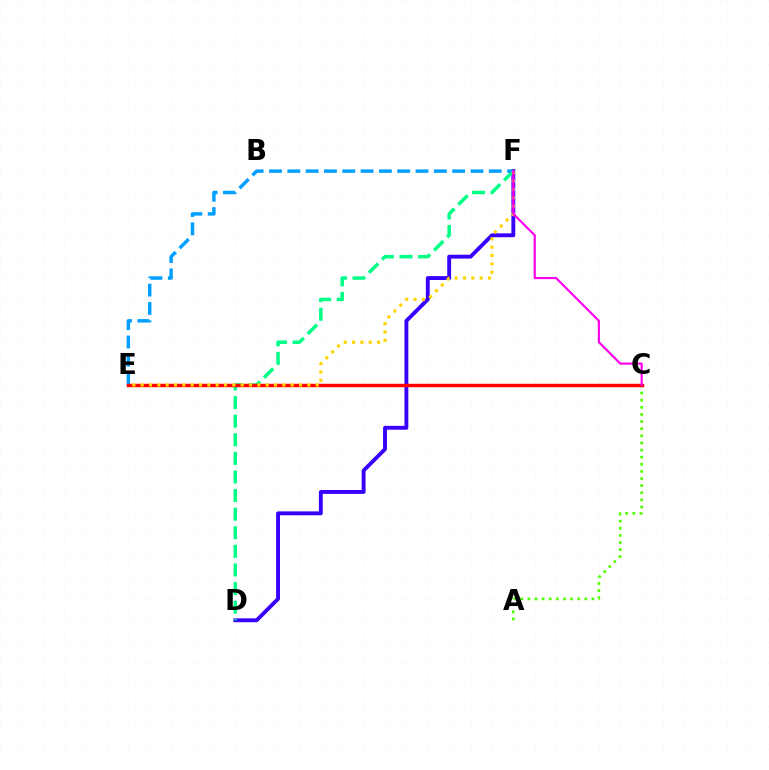{('D', 'F'): [{'color': '#3700ff', 'line_style': 'solid', 'thickness': 2.79}, {'color': '#00ff86', 'line_style': 'dashed', 'thickness': 2.53}], ('E', 'F'): [{'color': '#009eff', 'line_style': 'dashed', 'thickness': 2.49}, {'color': '#ffd500', 'line_style': 'dotted', 'thickness': 2.26}], ('A', 'C'): [{'color': '#4fff00', 'line_style': 'dotted', 'thickness': 1.93}], ('C', 'E'): [{'color': '#ff0000', 'line_style': 'solid', 'thickness': 2.47}], ('C', 'F'): [{'color': '#ff00ed', 'line_style': 'solid', 'thickness': 1.56}]}